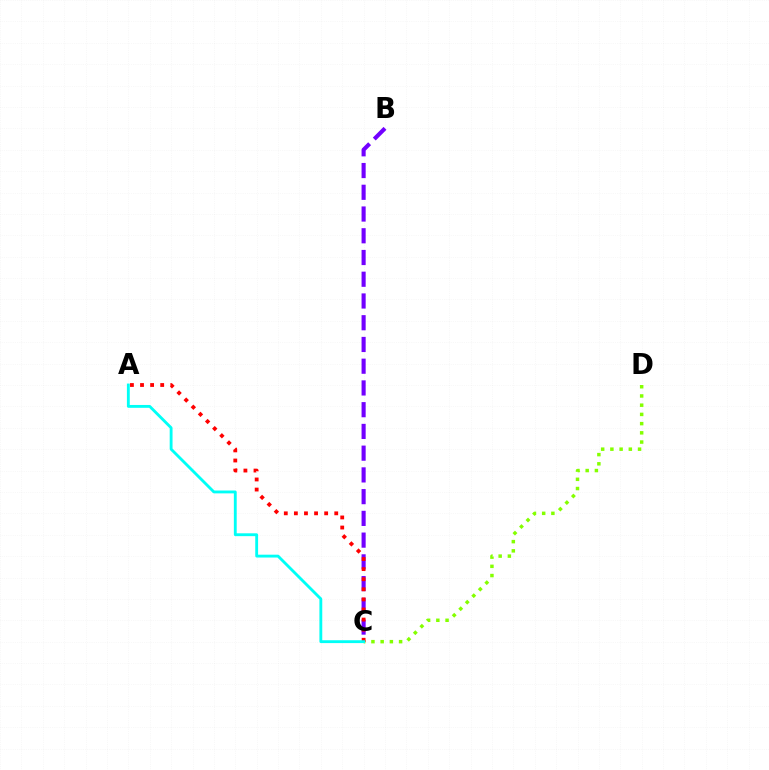{('C', 'D'): [{'color': '#84ff00', 'line_style': 'dotted', 'thickness': 2.51}], ('B', 'C'): [{'color': '#7200ff', 'line_style': 'dashed', 'thickness': 2.95}], ('A', 'C'): [{'color': '#ff0000', 'line_style': 'dotted', 'thickness': 2.74}, {'color': '#00fff6', 'line_style': 'solid', 'thickness': 2.05}]}